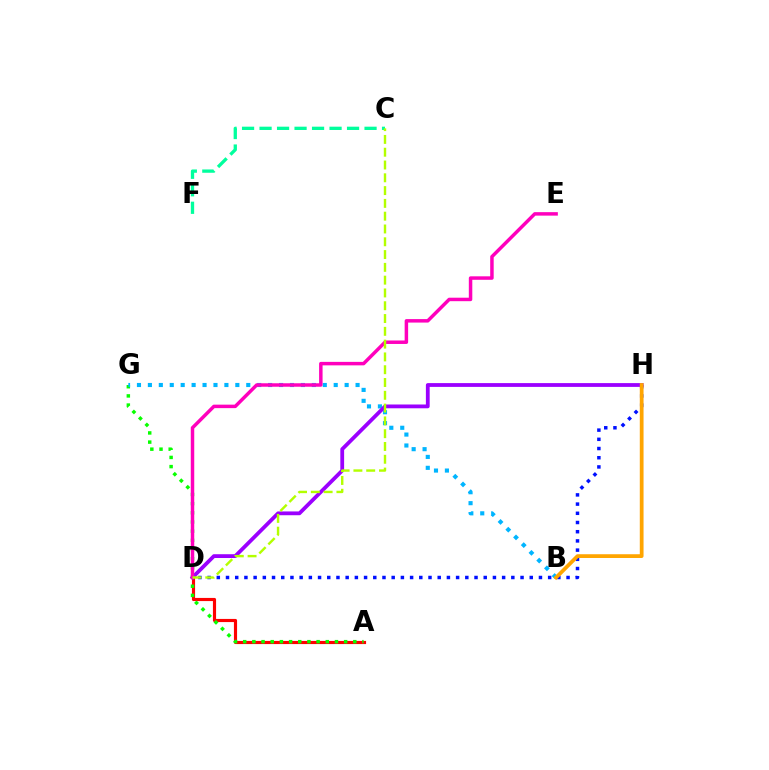{('A', 'D'): [{'color': '#ff0000', 'line_style': 'solid', 'thickness': 2.27}], ('D', 'H'): [{'color': '#0010ff', 'line_style': 'dotted', 'thickness': 2.5}, {'color': '#9b00ff', 'line_style': 'solid', 'thickness': 2.73}], ('A', 'G'): [{'color': '#08ff00', 'line_style': 'dotted', 'thickness': 2.49}], ('B', 'G'): [{'color': '#00b5ff', 'line_style': 'dotted', 'thickness': 2.97}], ('B', 'H'): [{'color': '#ffa500', 'line_style': 'solid', 'thickness': 2.71}], ('D', 'E'): [{'color': '#ff00bd', 'line_style': 'solid', 'thickness': 2.51}], ('C', 'F'): [{'color': '#00ff9d', 'line_style': 'dashed', 'thickness': 2.38}], ('C', 'D'): [{'color': '#b3ff00', 'line_style': 'dashed', 'thickness': 1.74}]}